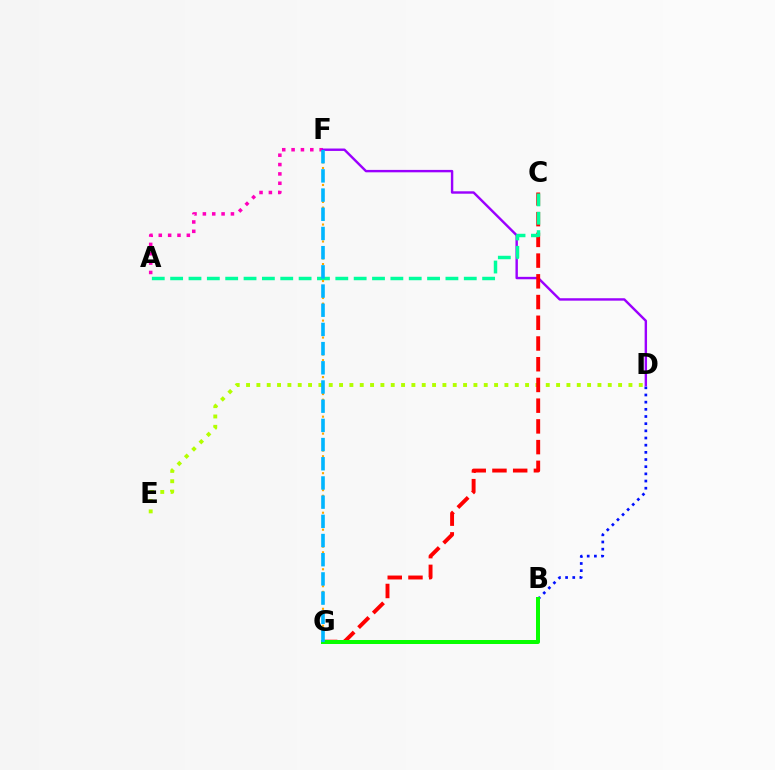{('D', 'E'): [{'color': '#b3ff00', 'line_style': 'dotted', 'thickness': 2.81}], ('B', 'D'): [{'color': '#0010ff', 'line_style': 'dotted', 'thickness': 1.95}], ('A', 'F'): [{'color': '#ff00bd', 'line_style': 'dotted', 'thickness': 2.54}], ('D', 'F'): [{'color': '#9b00ff', 'line_style': 'solid', 'thickness': 1.74}], ('C', 'G'): [{'color': '#ff0000', 'line_style': 'dashed', 'thickness': 2.82}], ('B', 'G'): [{'color': '#08ff00', 'line_style': 'solid', 'thickness': 2.87}], ('A', 'C'): [{'color': '#00ff9d', 'line_style': 'dashed', 'thickness': 2.49}], ('F', 'G'): [{'color': '#ffa500', 'line_style': 'dotted', 'thickness': 1.54}, {'color': '#00b5ff', 'line_style': 'dashed', 'thickness': 2.61}]}